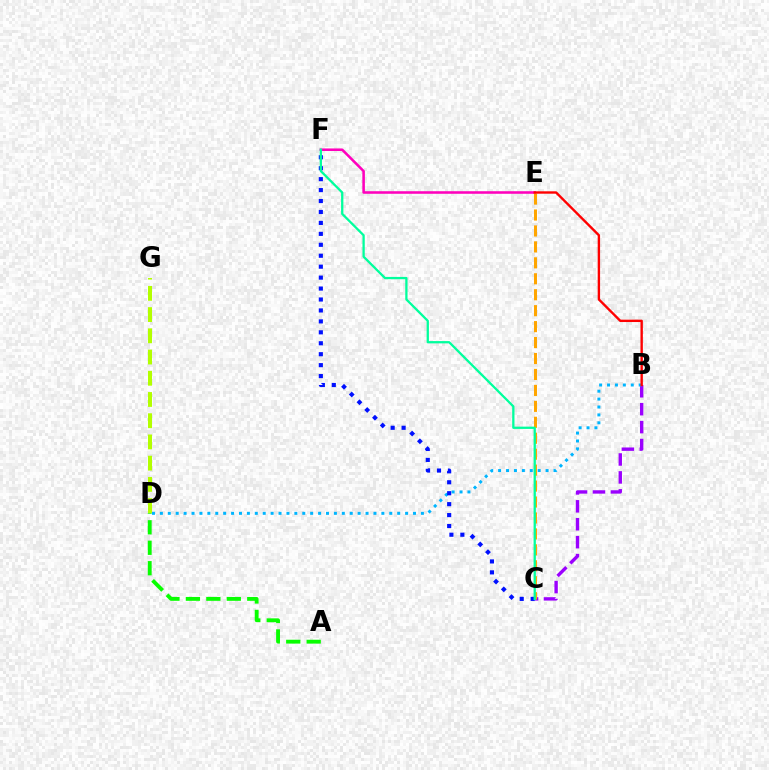{('B', 'C'): [{'color': '#9b00ff', 'line_style': 'dashed', 'thickness': 2.43}], ('B', 'D'): [{'color': '#00b5ff', 'line_style': 'dotted', 'thickness': 2.15}], ('E', 'F'): [{'color': '#ff00bd', 'line_style': 'solid', 'thickness': 1.84}], ('C', 'E'): [{'color': '#ffa500', 'line_style': 'dashed', 'thickness': 2.17}], ('A', 'D'): [{'color': '#08ff00', 'line_style': 'dashed', 'thickness': 2.78}], ('B', 'E'): [{'color': '#ff0000', 'line_style': 'solid', 'thickness': 1.72}], ('D', 'G'): [{'color': '#b3ff00', 'line_style': 'dashed', 'thickness': 2.88}], ('C', 'F'): [{'color': '#0010ff', 'line_style': 'dotted', 'thickness': 2.97}, {'color': '#00ff9d', 'line_style': 'solid', 'thickness': 1.64}]}